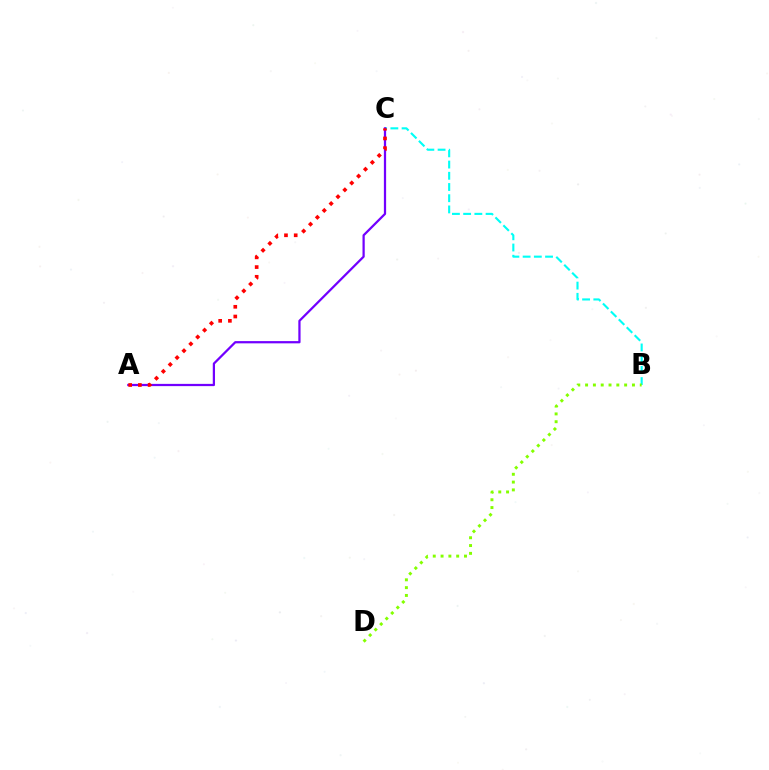{('B', 'C'): [{'color': '#00fff6', 'line_style': 'dashed', 'thickness': 1.52}], ('A', 'C'): [{'color': '#7200ff', 'line_style': 'solid', 'thickness': 1.61}, {'color': '#ff0000', 'line_style': 'dotted', 'thickness': 2.64}], ('B', 'D'): [{'color': '#84ff00', 'line_style': 'dotted', 'thickness': 2.12}]}